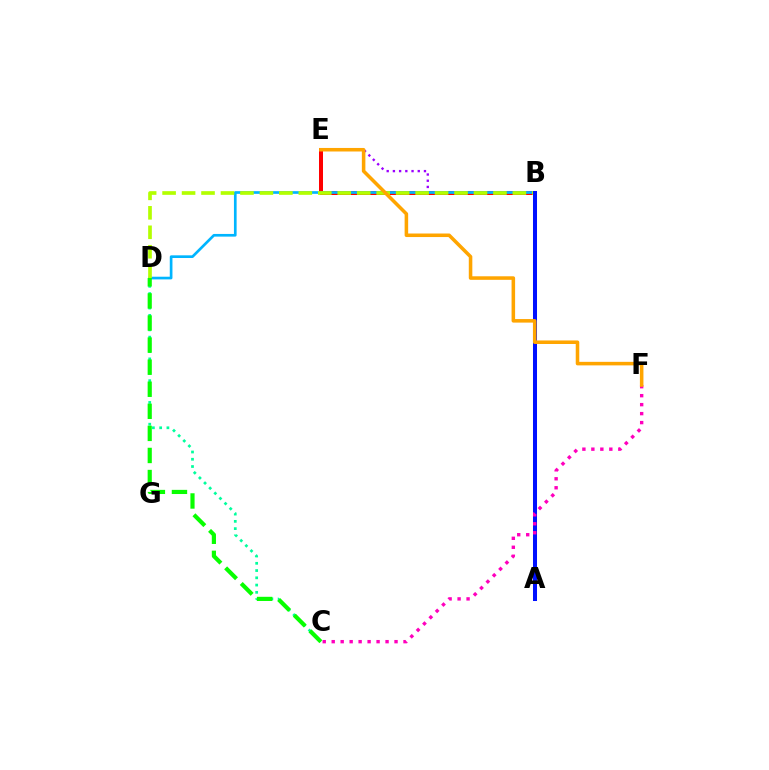{('B', 'E'): [{'color': '#ff0000', 'line_style': 'solid', 'thickness': 2.88}, {'color': '#9b00ff', 'line_style': 'dotted', 'thickness': 1.69}], ('B', 'D'): [{'color': '#00b5ff', 'line_style': 'solid', 'thickness': 1.93}, {'color': '#b3ff00', 'line_style': 'dashed', 'thickness': 2.64}], ('C', 'D'): [{'color': '#00ff9d', 'line_style': 'dotted', 'thickness': 1.97}, {'color': '#08ff00', 'line_style': 'dashed', 'thickness': 3.0}], ('A', 'B'): [{'color': '#0010ff', 'line_style': 'solid', 'thickness': 2.9}], ('C', 'F'): [{'color': '#ff00bd', 'line_style': 'dotted', 'thickness': 2.44}], ('E', 'F'): [{'color': '#ffa500', 'line_style': 'solid', 'thickness': 2.55}]}